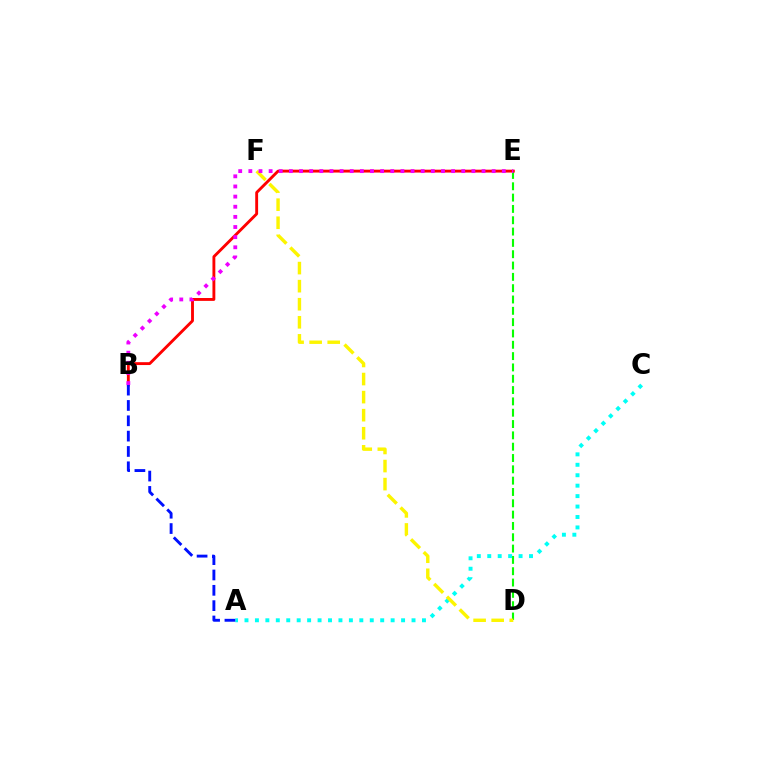{('D', 'E'): [{'color': '#08ff00', 'line_style': 'dashed', 'thickness': 1.54}], ('A', 'C'): [{'color': '#00fff6', 'line_style': 'dotted', 'thickness': 2.84}], ('B', 'E'): [{'color': '#ff0000', 'line_style': 'solid', 'thickness': 2.07}, {'color': '#ee00ff', 'line_style': 'dotted', 'thickness': 2.75}], ('D', 'F'): [{'color': '#fcf500', 'line_style': 'dashed', 'thickness': 2.45}], ('A', 'B'): [{'color': '#0010ff', 'line_style': 'dashed', 'thickness': 2.08}]}